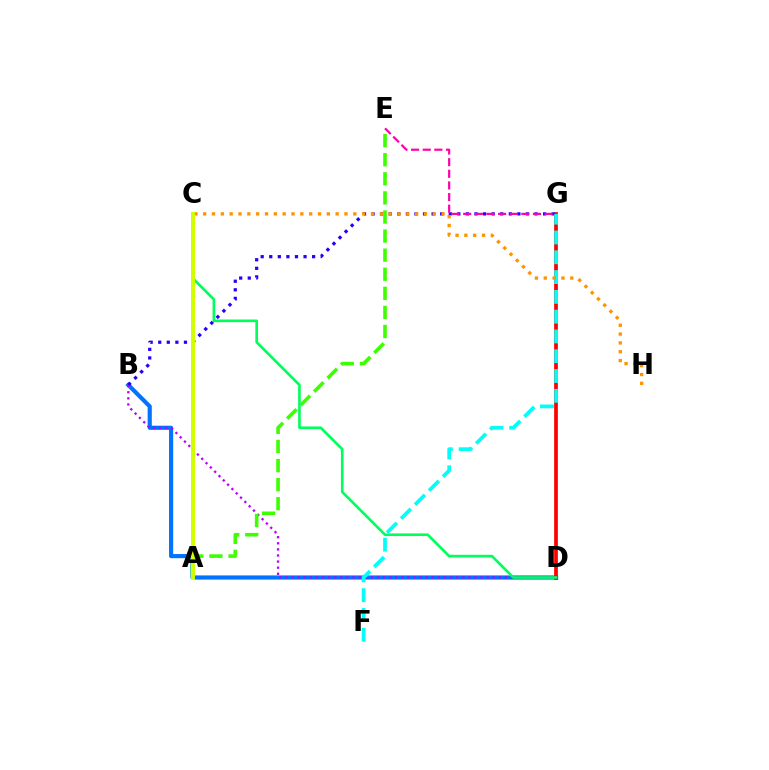{('B', 'D'): [{'color': '#0074ff', 'line_style': 'solid', 'thickness': 2.99}, {'color': '#b900ff', 'line_style': 'dotted', 'thickness': 1.66}], ('D', 'G'): [{'color': '#ff0000', 'line_style': 'solid', 'thickness': 2.68}], ('B', 'G'): [{'color': '#2500ff', 'line_style': 'dotted', 'thickness': 2.33}], ('E', 'G'): [{'color': '#ff00ac', 'line_style': 'dashed', 'thickness': 1.58}], ('A', 'E'): [{'color': '#3dff00', 'line_style': 'dashed', 'thickness': 2.59}], ('C', 'D'): [{'color': '#00ff5c', 'line_style': 'solid', 'thickness': 1.9}], ('F', 'G'): [{'color': '#00fff6', 'line_style': 'dashed', 'thickness': 2.69}], ('C', 'H'): [{'color': '#ff9400', 'line_style': 'dotted', 'thickness': 2.4}], ('A', 'C'): [{'color': '#d1ff00', 'line_style': 'solid', 'thickness': 2.86}]}